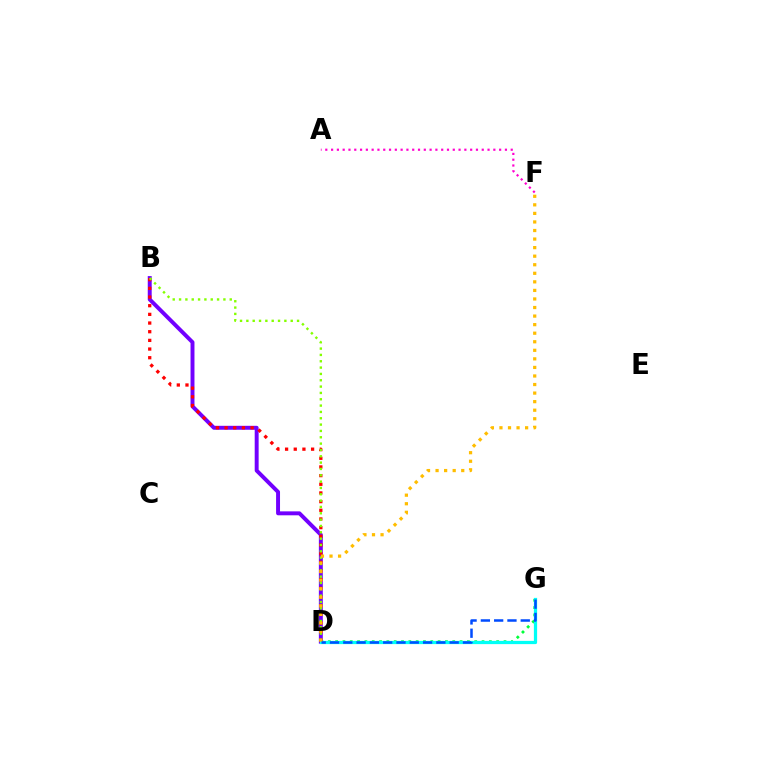{('D', 'G'): [{'color': '#00ff39', 'line_style': 'dotted', 'thickness': 1.99}, {'color': '#00fff6', 'line_style': 'solid', 'thickness': 2.33}, {'color': '#004bff', 'line_style': 'dashed', 'thickness': 1.81}], ('B', 'D'): [{'color': '#7200ff', 'line_style': 'solid', 'thickness': 2.84}, {'color': '#ff0000', 'line_style': 'dotted', 'thickness': 2.36}, {'color': '#84ff00', 'line_style': 'dotted', 'thickness': 1.72}], ('A', 'F'): [{'color': '#ff00cf', 'line_style': 'dotted', 'thickness': 1.57}], ('D', 'F'): [{'color': '#ffbd00', 'line_style': 'dotted', 'thickness': 2.32}]}